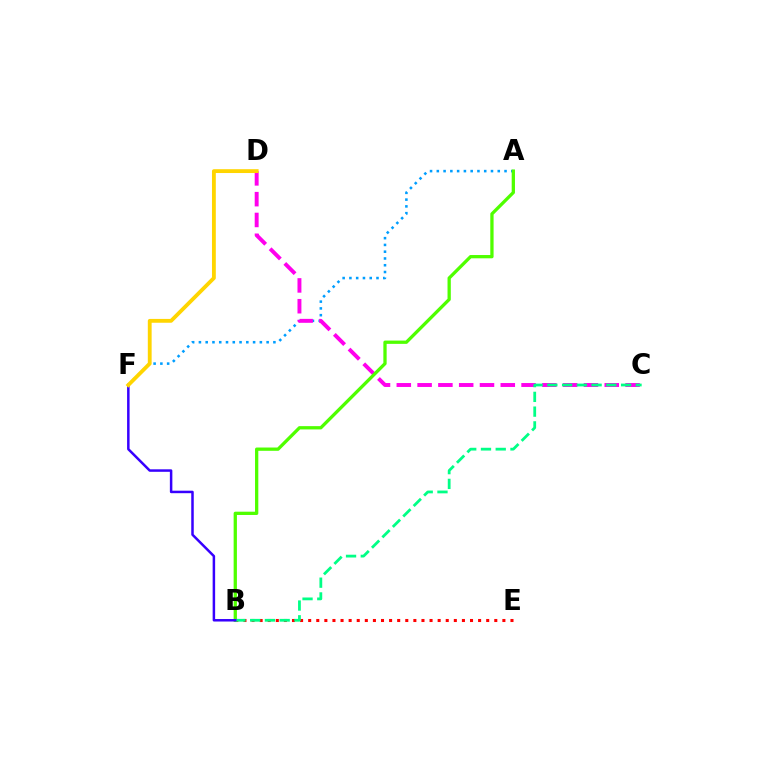{('B', 'E'): [{'color': '#ff0000', 'line_style': 'dotted', 'thickness': 2.2}], ('A', 'F'): [{'color': '#009eff', 'line_style': 'dotted', 'thickness': 1.84}], ('C', 'D'): [{'color': '#ff00ed', 'line_style': 'dashed', 'thickness': 2.82}], ('A', 'B'): [{'color': '#4fff00', 'line_style': 'solid', 'thickness': 2.37}], ('B', 'C'): [{'color': '#00ff86', 'line_style': 'dashed', 'thickness': 2.0}], ('B', 'F'): [{'color': '#3700ff', 'line_style': 'solid', 'thickness': 1.8}], ('D', 'F'): [{'color': '#ffd500', 'line_style': 'solid', 'thickness': 2.76}]}